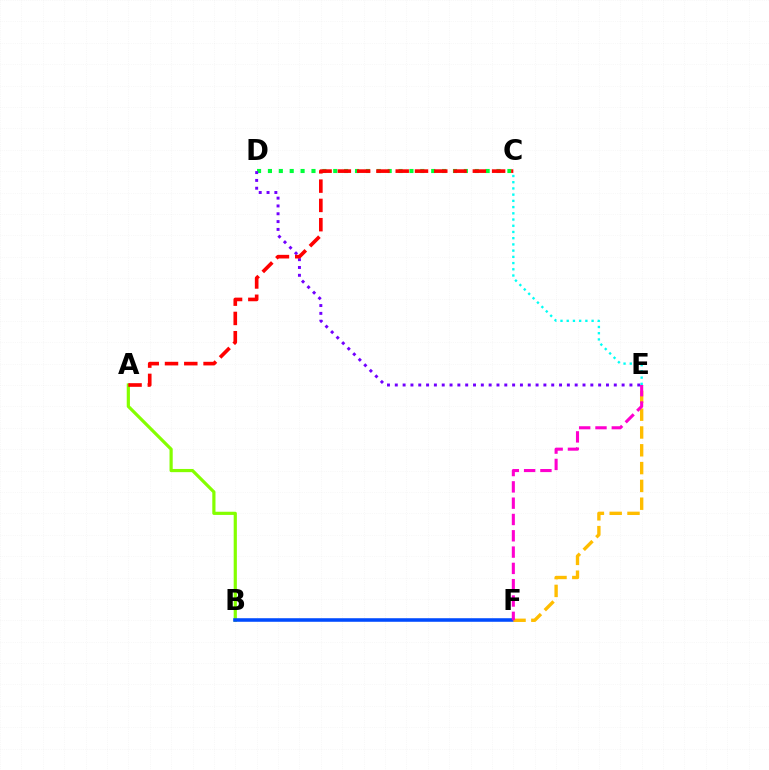{('C', 'E'): [{'color': '#00fff6', 'line_style': 'dotted', 'thickness': 1.69}], ('A', 'B'): [{'color': '#84ff00', 'line_style': 'solid', 'thickness': 2.3}], ('B', 'F'): [{'color': '#004bff', 'line_style': 'solid', 'thickness': 2.56}], ('E', 'F'): [{'color': '#ffbd00', 'line_style': 'dashed', 'thickness': 2.42}, {'color': '#ff00cf', 'line_style': 'dashed', 'thickness': 2.22}], ('C', 'D'): [{'color': '#00ff39', 'line_style': 'dotted', 'thickness': 2.96}], ('D', 'E'): [{'color': '#7200ff', 'line_style': 'dotted', 'thickness': 2.13}], ('A', 'C'): [{'color': '#ff0000', 'line_style': 'dashed', 'thickness': 2.62}]}